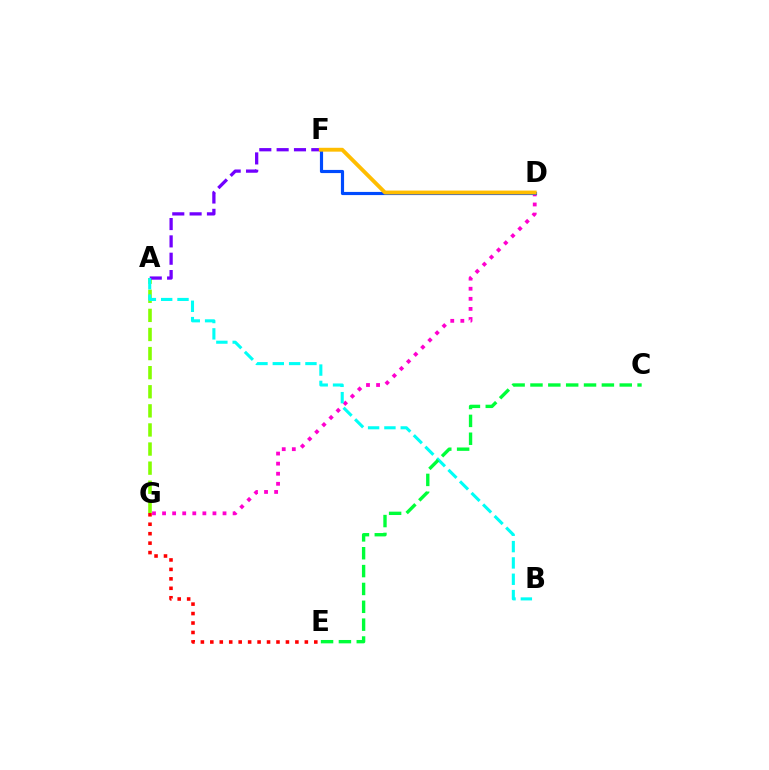{('A', 'G'): [{'color': '#84ff00', 'line_style': 'dashed', 'thickness': 2.59}], ('D', 'G'): [{'color': '#ff00cf', 'line_style': 'dotted', 'thickness': 2.74}], ('A', 'F'): [{'color': '#7200ff', 'line_style': 'dashed', 'thickness': 2.35}], ('D', 'F'): [{'color': '#004bff', 'line_style': 'solid', 'thickness': 2.27}, {'color': '#ffbd00', 'line_style': 'solid', 'thickness': 2.79}], ('A', 'B'): [{'color': '#00fff6', 'line_style': 'dashed', 'thickness': 2.22}], ('E', 'G'): [{'color': '#ff0000', 'line_style': 'dotted', 'thickness': 2.57}], ('C', 'E'): [{'color': '#00ff39', 'line_style': 'dashed', 'thickness': 2.43}]}